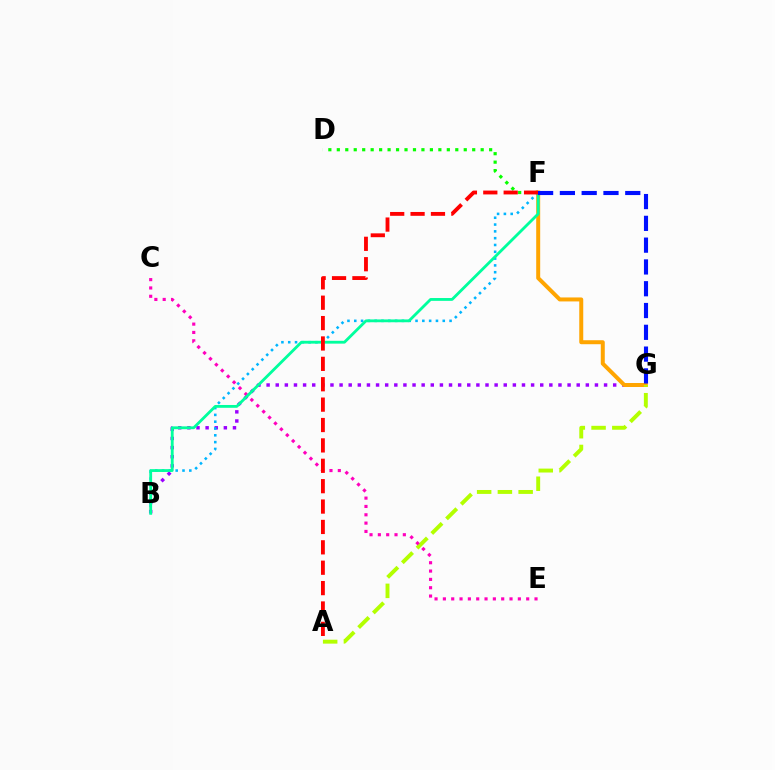{('B', 'G'): [{'color': '#9b00ff', 'line_style': 'dotted', 'thickness': 2.48}], ('F', 'G'): [{'color': '#ffa500', 'line_style': 'solid', 'thickness': 2.87}, {'color': '#0010ff', 'line_style': 'dashed', 'thickness': 2.96}], ('A', 'G'): [{'color': '#b3ff00', 'line_style': 'dashed', 'thickness': 2.82}], ('C', 'E'): [{'color': '#ff00bd', 'line_style': 'dotted', 'thickness': 2.26}], ('D', 'F'): [{'color': '#08ff00', 'line_style': 'dotted', 'thickness': 2.3}], ('B', 'F'): [{'color': '#00b5ff', 'line_style': 'dotted', 'thickness': 1.85}, {'color': '#00ff9d', 'line_style': 'solid', 'thickness': 2.03}], ('A', 'F'): [{'color': '#ff0000', 'line_style': 'dashed', 'thickness': 2.77}]}